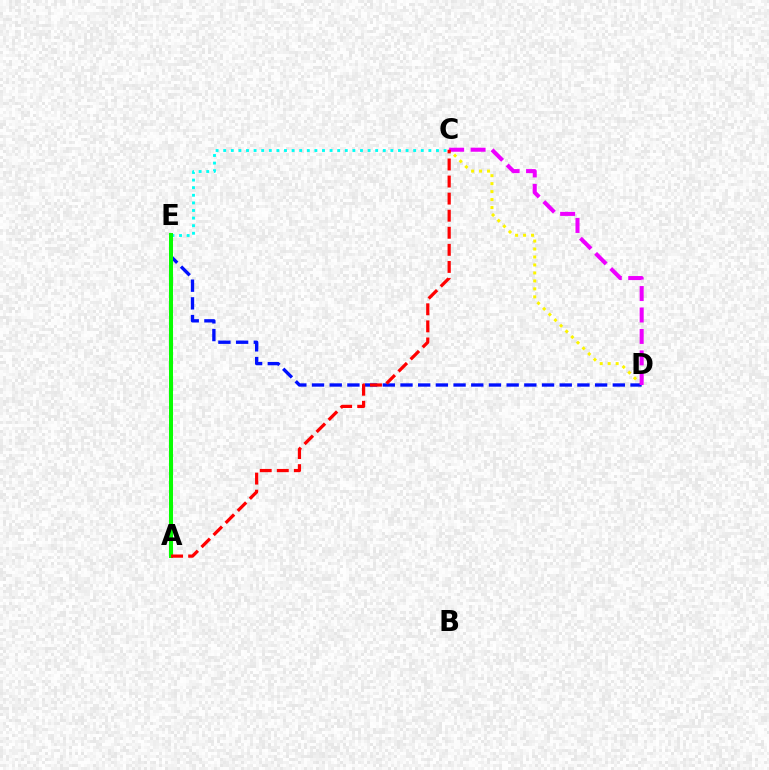{('C', 'E'): [{'color': '#00fff6', 'line_style': 'dotted', 'thickness': 2.06}], ('C', 'D'): [{'color': '#fcf500', 'line_style': 'dotted', 'thickness': 2.17}, {'color': '#ee00ff', 'line_style': 'dashed', 'thickness': 2.91}], ('D', 'E'): [{'color': '#0010ff', 'line_style': 'dashed', 'thickness': 2.4}], ('A', 'E'): [{'color': '#08ff00', 'line_style': 'solid', 'thickness': 2.89}], ('A', 'C'): [{'color': '#ff0000', 'line_style': 'dashed', 'thickness': 2.32}]}